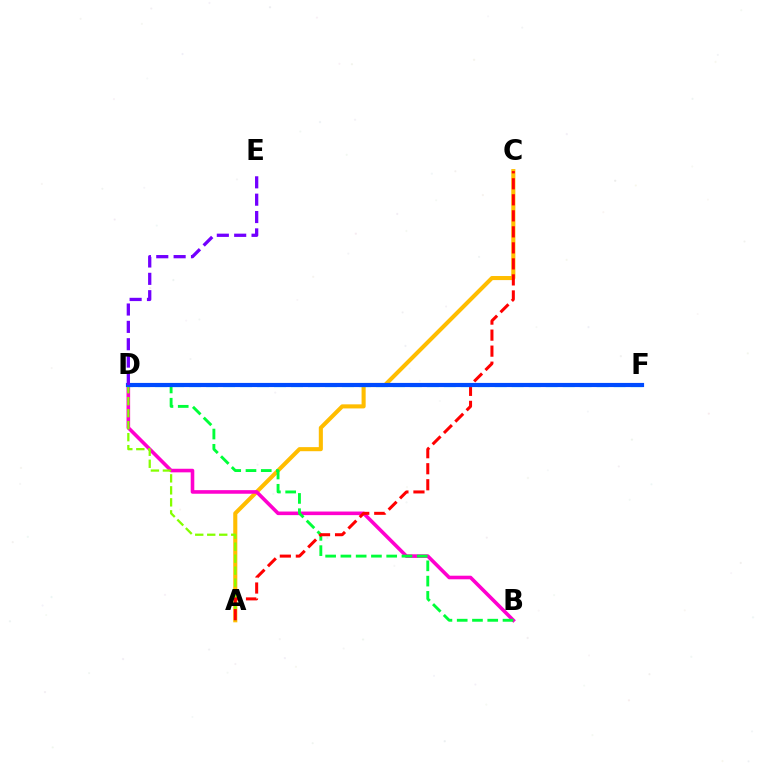{('A', 'C'): [{'color': '#ffbd00', 'line_style': 'solid', 'thickness': 2.94}, {'color': '#ff0000', 'line_style': 'dashed', 'thickness': 2.18}], ('B', 'D'): [{'color': '#ff00cf', 'line_style': 'solid', 'thickness': 2.59}, {'color': '#00ff39', 'line_style': 'dashed', 'thickness': 2.07}], ('A', 'D'): [{'color': '#84ff00', 'line_style': 'dashed', 'thickness': 1.63}], ('D', 'F'): [{'color': '#00fff6', 'line_style': 'dashed', 'thickness': 2.31}, {'color': '#004bff', 'line_style': 'solid', 'thickness': 2.99}], ('D', 'E'): [{'color': '#7200ff', 'line_style': 'dashed', 'thickness': 2.36}]}